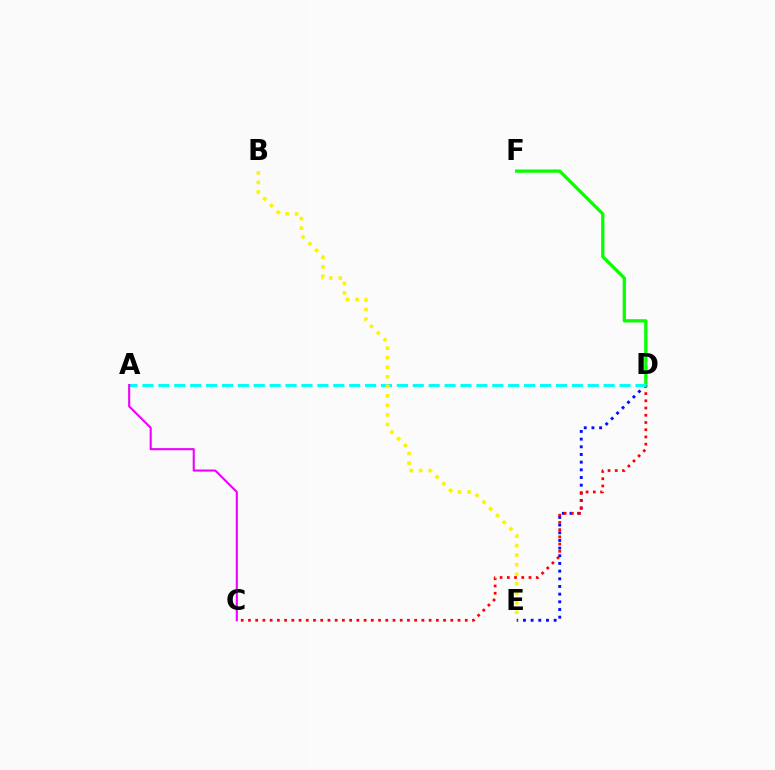{('D', 'E'): [{'color': '#0010ff', 'line_style': 'dotted', 'thickness': 2.09}], ('D', 'F'): [{'color': '#08ff00', 'line_style': 'solid', 'thickness': 2.36}], ('C', 'D'): [{'color': '#ff0000', 'line_style': 'dotted', 'thickness': 1.96}], ('A', 'D'): [{'color': '#00fff6', 'line_style': 'dashed', 'thickness': 2.16}], ('B', 'E'): [{'color': '#fcf500', 'line_style': 'dotted', 'thickness': 2.59}], ('A', 'C'): [{'color': '#ee00ff', 'line_style': 'solid', 'thickness': 1.51}]}